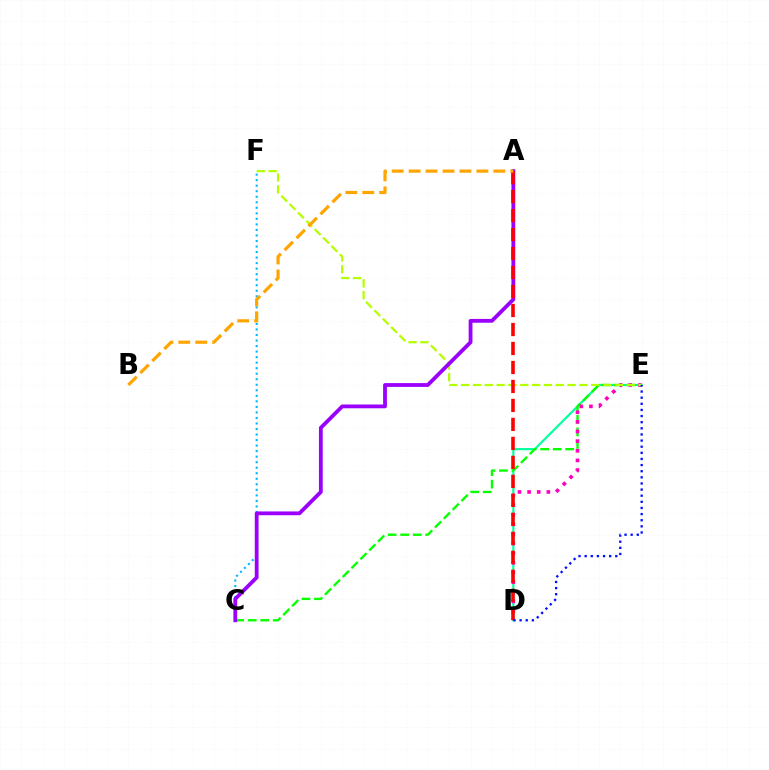{('D', 'E'): [{'color': '#00ff9d', 'line_style': 'solid', 'thickness': 1.56}, {'color': '#ff00bd', 'line_style': 'dotted', 'thickness': 2.62}, {'color': '#0010ff', 'line_style': 'dotted', 'thickness': 1.66}], ('C', 'E'): [{'color': '#08ff00', 'line_style': 'dashed', 'thickness': 1.7}], ('C', 'F'): [{'color': '#00b5ff', 'line_style': 'dotted', 'thickness': 1.5}], ('E', 'F'): [{'color': '#b3ff00', 'line_style': 'dashed', 'thickness': 1.61}], ('A', 'C'): [{'color': '#9b00ff', 'line_style': 'solid', 'thickness': 2.74}], ('A', 'D'): [{'color': '#ff0000', 'line_style': 'dashed', 'thickness': 2.58}], ('A', 'B'): [{'color': '#ffa500', 'line_style': 'dashed', 'thickness': 2.3}]}